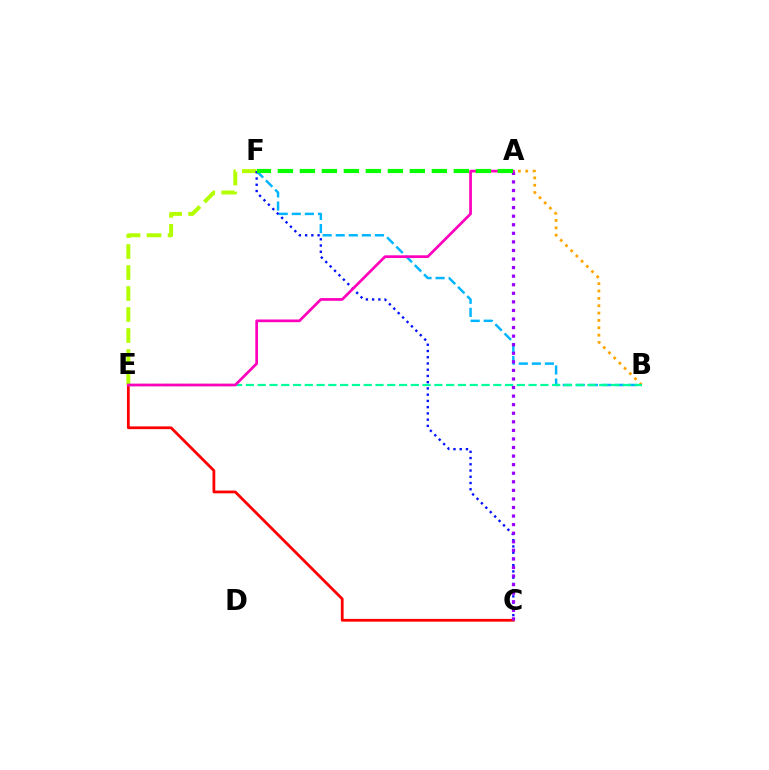{('B', 'F'): [{'color': '#00b5ff', 'line_style': 'dashed', 'thickness': 1.77}], ('C', 'E'): [{'color': '#ff0000', 'line_style': 'solid', 'thickness': 1.99}], ('A', 'B'): [{'color': '#ffa500', 'line_style': 'dotted', 'thickness': 2.0}], ('E', 'F'): [{'color': '#b3ff00', 'line_style': 'dashed', 'thickness': 2.85}], ('C', 'F'): [{'color': '#0010ff', 'line_style': 'dotted', 'thickness': 1.7}], ('B', 'E'): [{'color': '#00ff9d', 'line_style': 'dashed', 'thickness': 1.6}], ('A', 'C'): [{'color': '#9b00ff', 'line_style': 'dotted', 'thickness': 2.33}], ('A', 'E'): [{'color': '#ff00bd', 'line_style': 'solid', 'thickness': 1.96}], ('A', 'F'): [{'color': '#08ff00', 'line_style': 'dashed', 'thickness': 2.99}]}